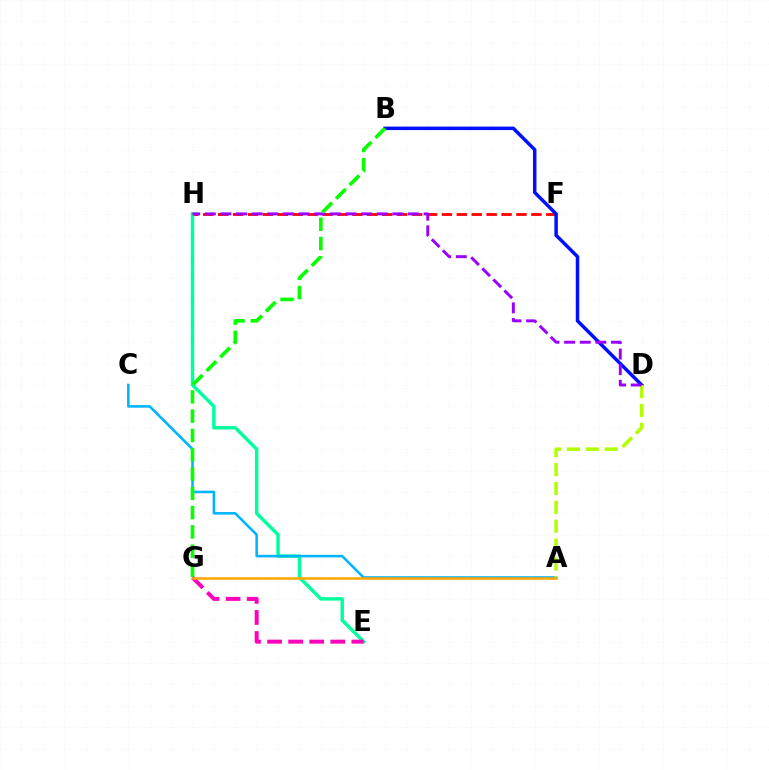{('F', 'H'): [{'color': '#ff0000', 'line_style': 'dashed', 'thickness': 2.03}], ('B', 'D'): [{'color': '#0010ff', 'line_style': 'solid', 'thickness': 2.5}], ('E', 'H'): [{'color': '#00ff9d', 'line_style': 'solid', 'thickness': 2.48}], ('A', 'C'): [{'color': '#00b5ff', 'line_style': 'solid', 'thickness': 1.86}], ('A', 'D'): [{'color': '#b3ff00', 'line_style': 'dashed', 'thickness': 2.56}], ('D', 'H'): [{'color': '#9b00ff', 'line_style': 'dashed', 'thickness': 2.12}], ('B', 'G'): [{'color': '#08ff00', 'line_style': 'dashed', 'thickness': 2.62}], ('E', 'G'): [{'color': '#ff00bd', 'line_style': 'dashed', 'thickness': 2.86}], ('A', 'G'): [{'color': '#ffa500', 'line_style': 'solid', 'thickness': 1.8}]}